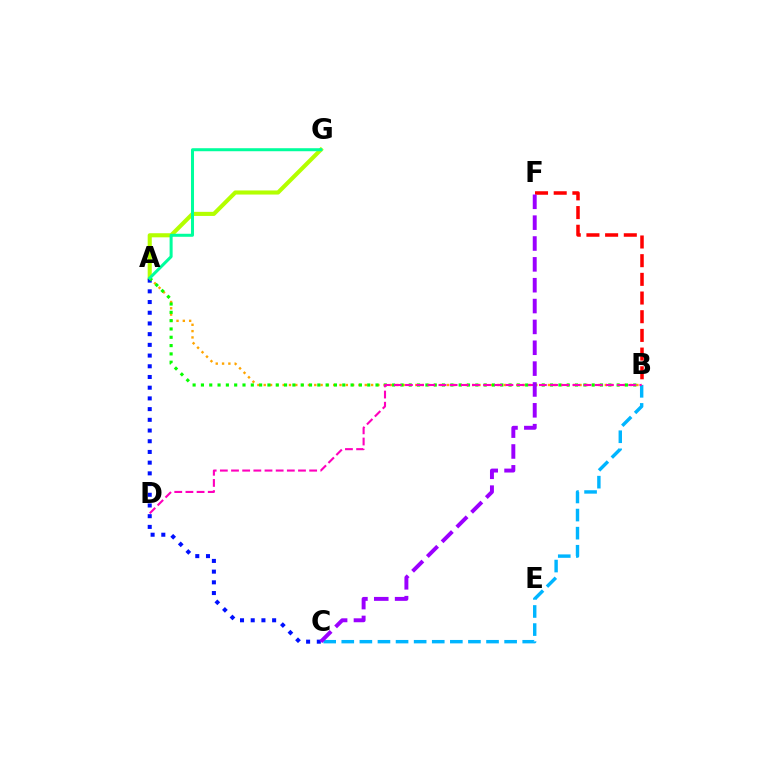{('B', 'C'): [{'color': '#00b5ff', 'line_style': 'dashed', 'thickness': 2.46}], ('B', 'F'): [{'color': '#ff0000', 'line_style': 'dashed', 'thickness': 2.54}], ('A', 'G'): [{'color': '#b3ff00', 'line_style': 'solid', 'thickness': 2.95}, {'color': '#00ff9d', 'line_style': 'solid', 'thickness': 2.17}], ('A', 'C'): [{'color': '#0010ff', 'line_style': 'dotted', 'thickness': 2.91}], ('A', 'B'): [{'color': '#ffa500', 'line_style': 'dotted', 'thickness': 1.72}, {'color': '#08ff00', 'line_style': 'dotted', 'thickness': 2.26}], ('B', 'D'): [{'color': '#ff00bd', 'line_style': 'dashed', 'thickness': 1.52}], ('C', 'F'): [{'color': '#9b00ff', 'line_style': 'dashed', 'thickness': 2.83}]}